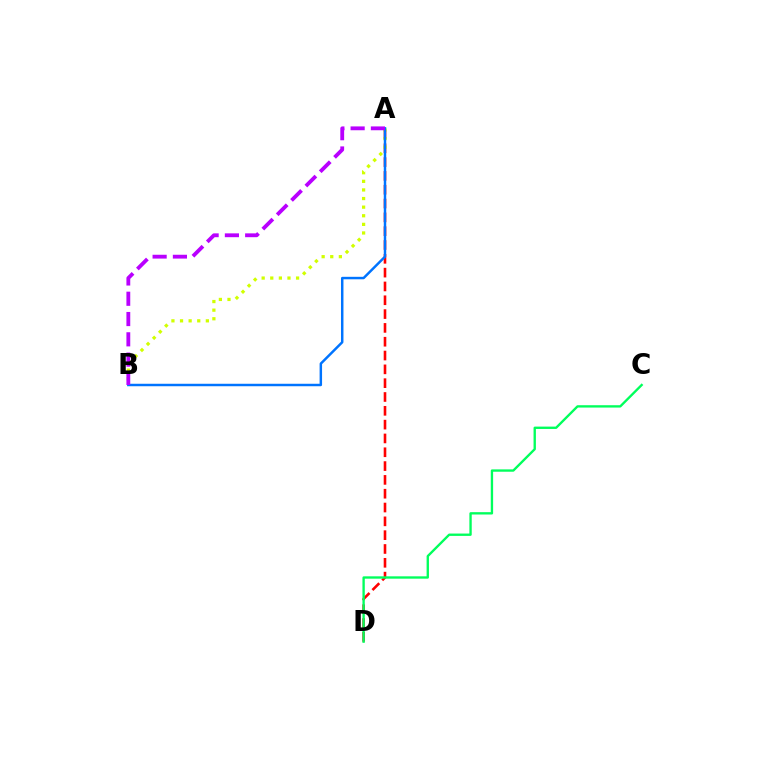{('A', 'D'): [{'color': '#ff0000', 'line_style': 'dashed', 'thickness': 1.88}], ('A', 'B'): [{'color': '#d1ff00', 'line_style': 'dotted', 'thickness': 2.34}, {'color': '#0074ff', 'line_style': 'solid', 'thickness': 1.78}, {'color': '#b900ff', 'line_style': 'dashed', 'thickness': 2.76}], ('C', 'D'): [{'color': '#00ff5c', 'line_style': 'solid', 'thickness': 1.69}]}